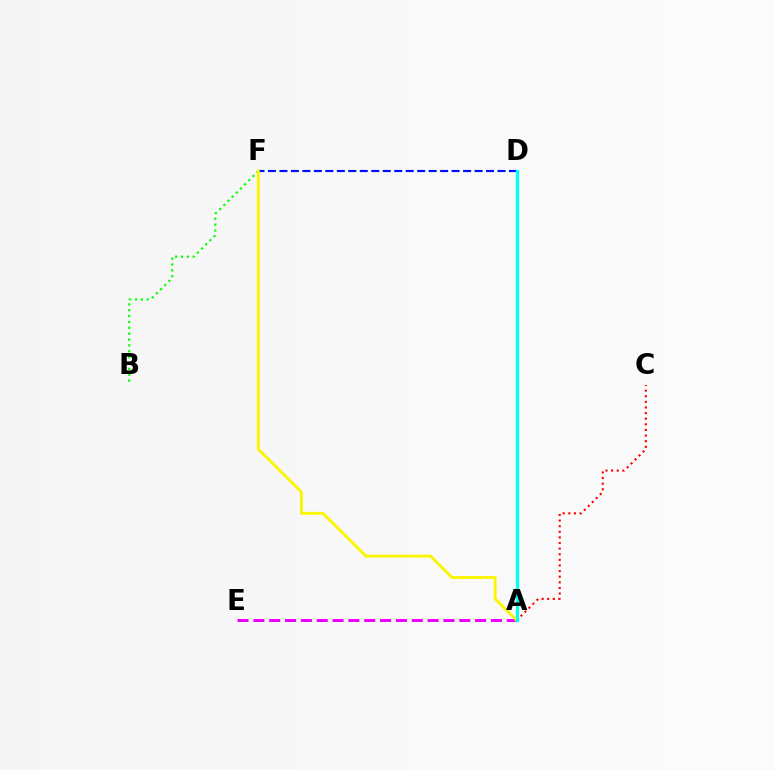{('D', 'F'): [{'color': '#0010ff', 'line_style': 'dashed', 'thickness': 1.56}], ('A', 'E'): [{'color': '#ee00ff', 'line_style': 'dashed', 'thickness': 2.15}], ('B', 'F'): [{'color': '#08ff00', 'line_style': 'dotted', 'thickness': 1.59}], ('A', 'C'): [{'color': '#ff0000', 'line_style': 'dotted', 'thickness': 1.53}], ('A', 'F'): [{'color': '#fcf500', 'line_style': 'solid', 'thickness': 2.08}], ('A', 'D'): [{'color': '#00fff6', 'line_style': 'solid', 'thickness': 2.36}]}